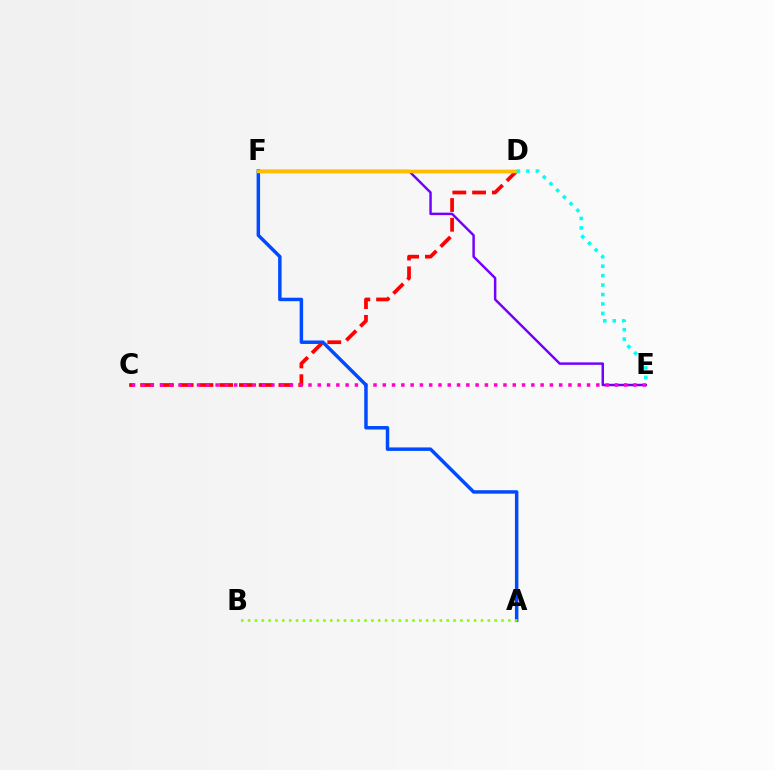{('C', 'D'): [{'color': '#ff0000', 'line_style': 'dashed', 'thickness': 2.68}], ('E', 'F'): [{'color': '#7200ff', 'line_style': 'solid', 'thickness': 1.77}], ('C', 'E'): [{'color': '#ff00cf', 'line_style': 'dotted', 'thickness': 2.52}], ('A', 'F'): [{'color': '#004bff', 'line_style': 'solid', 'thickness': 2.5}], ('D', 'F'): [{'color': '#00ff39', 'line_style': 'solid', 'thickness': 2.36}, {'color': '#ffbd00', 'line_style': 'solid', 'thickness': 2.45}], ('D', 'E'): [{'color': '#00fff6', 'line_style': 'dotted', 'thickness': 2.57}], ('A', 'B'): [{'color': '#84ff00', 'line_style': 'dotted', 'thickness': 1.86}]}